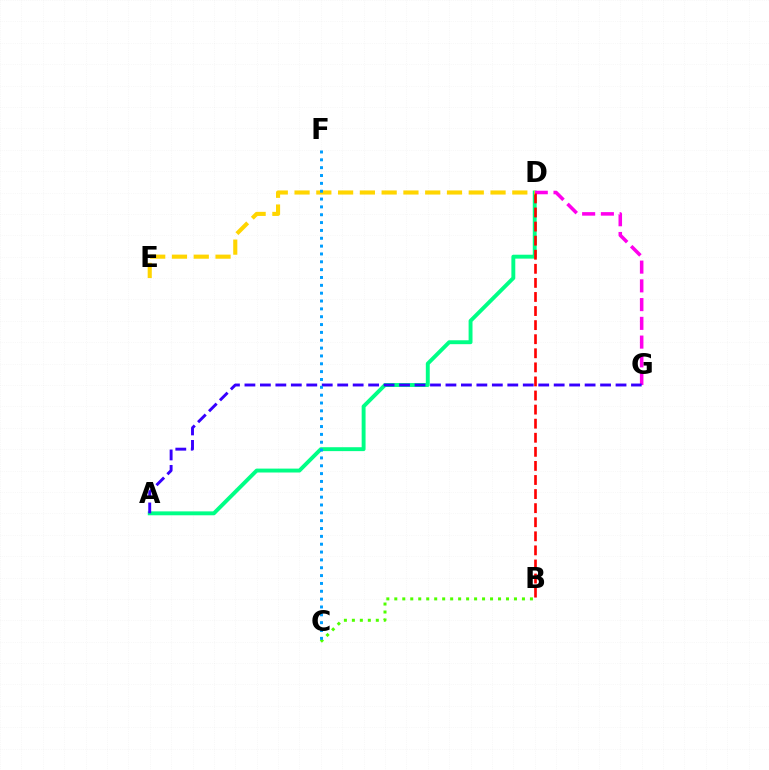{('A', 'D'): [{'color': '#00ff86', 'line_style': 'solid', 'thickness': 2.81}], ('D', 'G'): [{'color': '#ff00ed', 'line_style': 'dashed', 'thickness': 2.55}], ('A', 'G'): [{'color': '#3700ff', 'line_style': 'dashed', 'thickness': 2.1}], ('B', 'D'): [{'color': '#ff0000', 'line_style': 'dashed', 'thickness': 1.91}], ('B', 'C'): [{'color': '#4fff00', 'line_style': 'dotted', 'thickness': 2.17}], ('D', 'E'): [{'color': '#ffd500', 'line_style': 'dashed', 'thickness': 2.96}], ('C', 'F'): [{'color': '#009eff', 'line_style': 'dotted', 'thickness': 2.13}]}